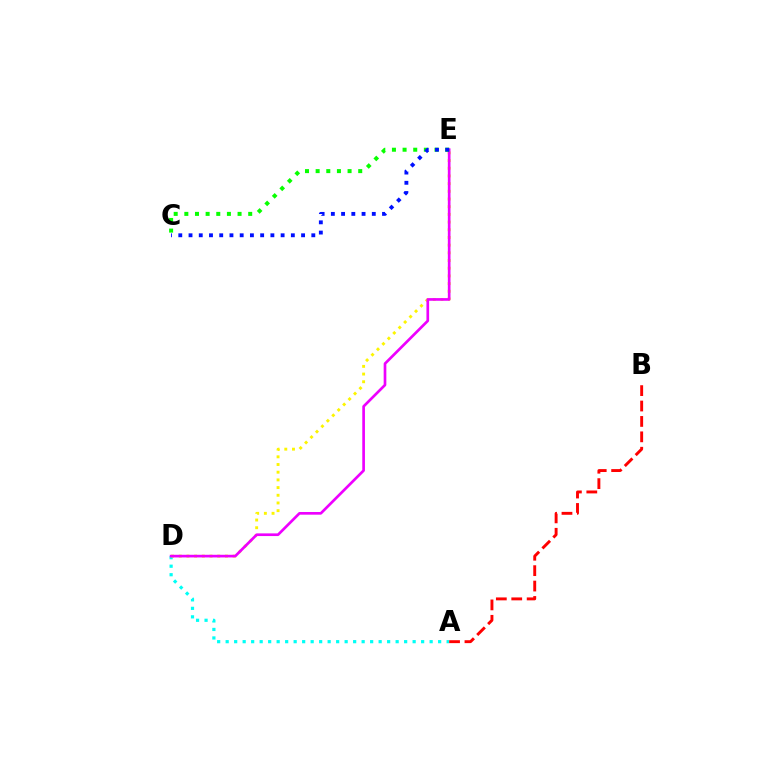{('A', 'D'): [{'color': '#00fff6', 'line_style': 'dotted', 'thickness': 2.31}], ('D', 'E'): [{'color': '#fcf500', 'line_style': 'dotted', 'thickness': 2.09}, {'color': '#ee00ff', 'line_style': 'solid', 'thickness': 1.93}], ('A', 'B'): [{'color': '#ff0000', 'line_style': 'dashed', 'thickness': 2.09}], ('C', 'E'): [{'color': '#08ff00', 'line_style': 'dotted', 'thickness': 2.89}, {'color': '#0010ff', 'line_style': 'dotted', 'thickness': 2.78}]}